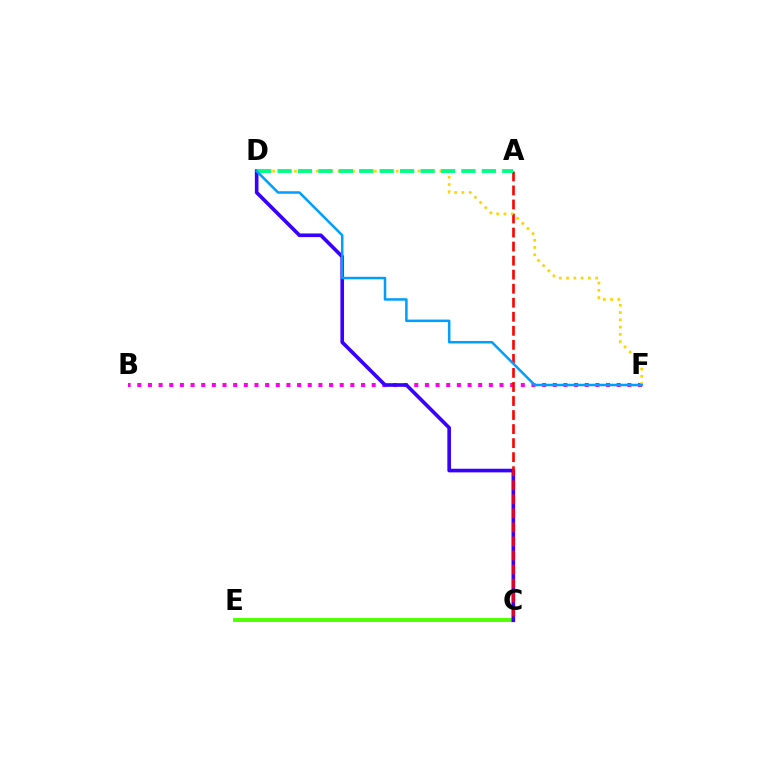{('C', 'E'): [{'color': '#4fff00', 'line_style': 'solid', 'thickness': 2.82}], ('B', 'F'): [{'color': '#ff00ed', 'line_style': 'dotted', 'thickness': 2.89}], ('C', 'D'): [{'color': '#3700ff', 'line_style': 'solid', 'thickness': 2.62}], ('A', 'C'): [{'color': '#ff0000', 'line_style': 'dashed', 'thickness': 1.91}], ('D', 'F'): [{'color': '#ffd500', 'line_style': 'dotted', 'thickness': 1.97}, {'color': '#009eff', 'line_style': 'solid', 'thickness': 1.81}], ('A', 'D'): [{'color': '#00ff86', 'line_style': 'dashed', 'thickness': 2.78}]}